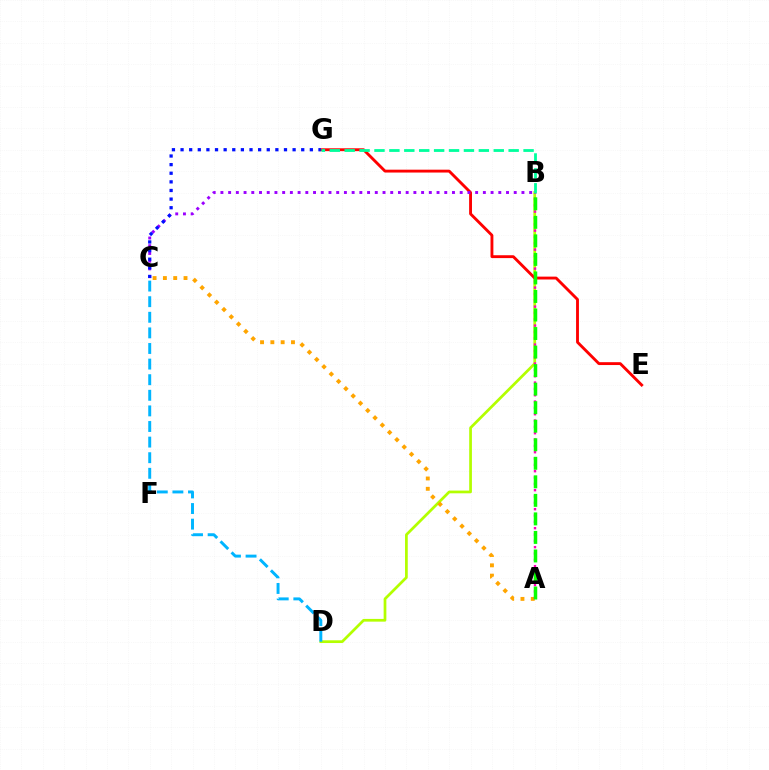{('B', 'D'): [{'color': '#b3ff00', 'line_style': 'solid', 'thickness': 1.96}], ('A', 'C'): [{'color': '#ffa500', 'line_style': 'dotted', 'thickness': 2.8}], ('E', 'G'): [{'color': '#ff0000', 'line_style': 'solid', 'thickness': 2.06}], ('A', 'B'): [{'color': '#ff00bd', 'line_style': 'dotted', 'thickness': 1.72}, {'color': '#08ff00', 'line_style': 'dashed', 'thickness': 2.52}], ('B', 'C'): [{'color': '#9b00ff', 'line_style': 'dotted', 'thickness': 2.1}], ('C', 'D'): [{'color': '#00b5ff', 'line_style': 'dashed', 'thickness': 2.12}], ('B', 'G'): [{'color': '#00ff9d', 'line_style': 'dashed', 'thickness': 2.03}], ('C', 'G'): [{'color': '#0010ff', 'line_style': 'dotted', 'thickness': 2.34}]}